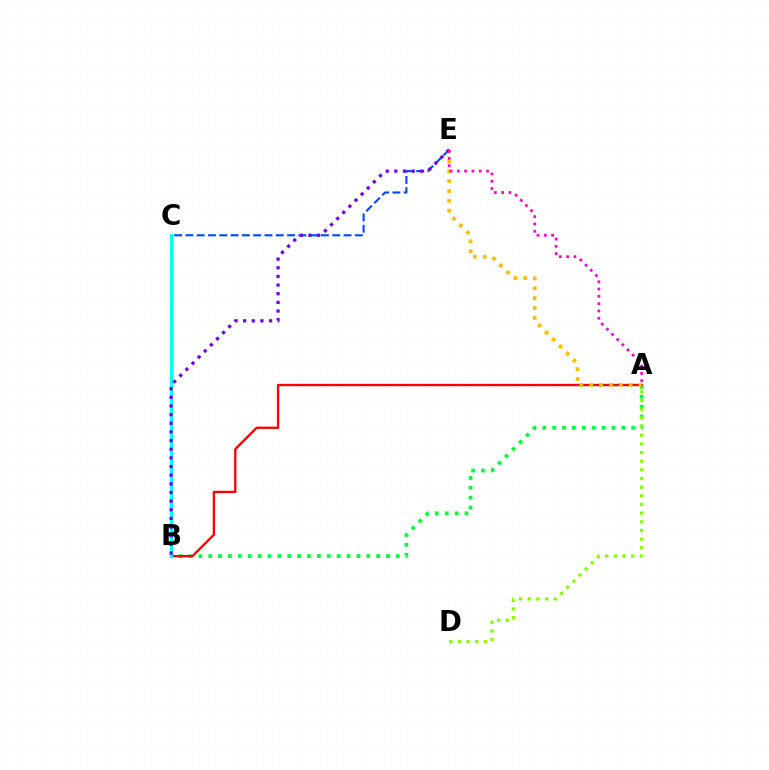{('A', 'B'): [{'color': '#00ff39', 'line_style': 'dotted', 'thickness': 2.68}, {'color': '#ff0000', 'line_style': 'solid', 'thickness': 1.68}], ('A', 'D'): [{'color': '#84ff00', 'line_style': 'dotted', 'thickness': 2.35}], ('B', 'C'): [{'color': '#00fff6', 'line_style': 'solid', 'thickness': 2.31}], ('C', 'E'): [{'color': '#004bff', 'line_style': 'dashed', 'thickness': 1.53}], ('A', 'E'): [{'color': '#ffbd00', 'line_style': 'dotted', 'thickness': 2.68}, {'color': '#ff00cf', 'line_style': 'dotted', 'thickness': 1.98}], ('B', 'E'): [{'color': '#7200ff', 'line_style': 'dotted', 'thickness': 2.35}]}